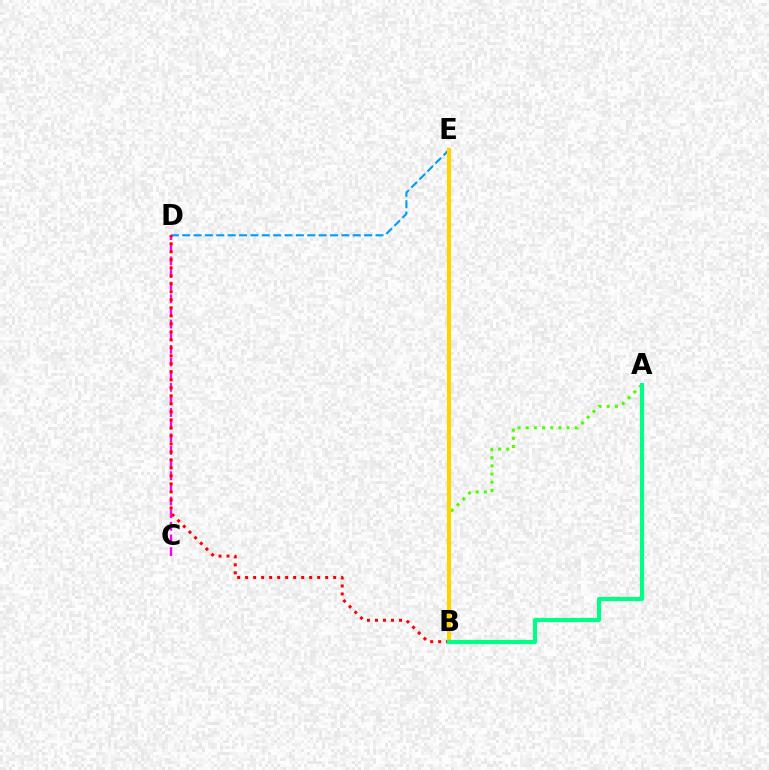{('A', 'B'): [{'color': '#4fff00', 'line_style': 'dotted', 'thickness': 2.22}, {'color': '#00ff86', 'line_style': 'solid', 'thickness': 2.98}], ('D', 'E'): [{'color': '#009eff', 'line_style': 'dashed', 'thickness': 1.54}], ('B', 'E'): [{'color': '#3700ff', 'line_style': 'solid', 'thickness': 2.64}, {'color': '#ffd500', 'line_style': 'solid', 'thickness': 2.99}], ('C', 'D'): [{'color': '#ff00ed', 'line_style': 'dashed', 'thickness': 1.72}], ('B', 'D'): [{'color': '#ff0000', 'line_style': 'dotted', 'thickness': 2.17}]}